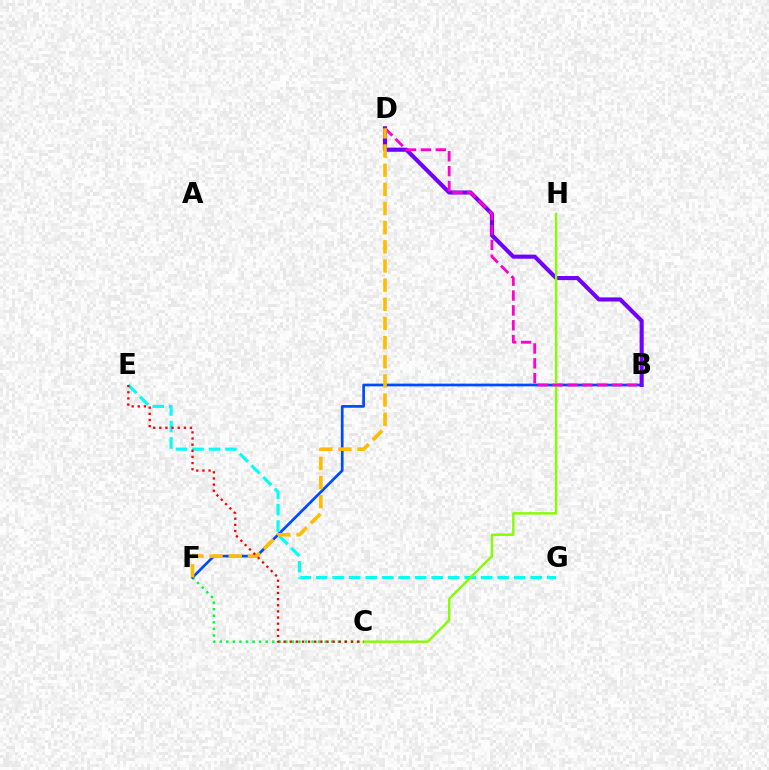{('C', 'F'): [{'color': '#00ff39', 'line_style': 'dotted', 'thickness': 1.78}], ('B', 'F'): [{'color': '#004bff', 'line_style': 'solid', 'thickness': 1.96}], ('E', 'G'): [{'color': '#00fff6', 'line_style': 'dashed', 'thickness': 2.24}], ('B', 'D'): [{'color': '#7200ff', 'line_style': 'solid', 'thickness': 2.96}, {'color': '#ff00cf', 'line_style': 'dashed', 'thickness': 2.02}], ('C', 'H'): [{'color': '#84ff00', 'line_style': 'solid', 'thickness': 1.74}], ('D', 'F'): [{'color': '#ffbd00', 'line_style': 'dashed', 'thickness': 2.6}], ('C', 'E'): [{'color': '#ff0000', 'line_style': 'dotted', 'thickness': 1.67}]}